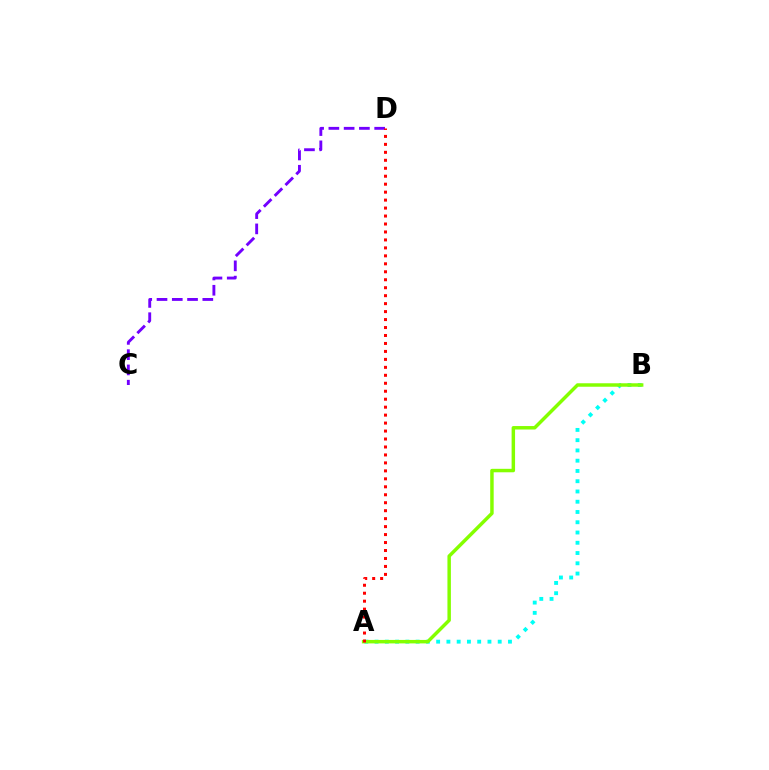{('A', 'B'): [{'color': '#00fff6', 'line_style': 'dotted', 'thickness': 2.79}, {'color': '#84ff00', 'line_style': 'solid', 'thickness': 2.5}], ('C', 'D'): [{'color': '#7200ff', 'line_style': 'dashed', 'thickness': 2.07}], ('A', 'D'): [{'color': '#ff0000', 'line_style': 'dotted', 'thickness': 2.16}]}